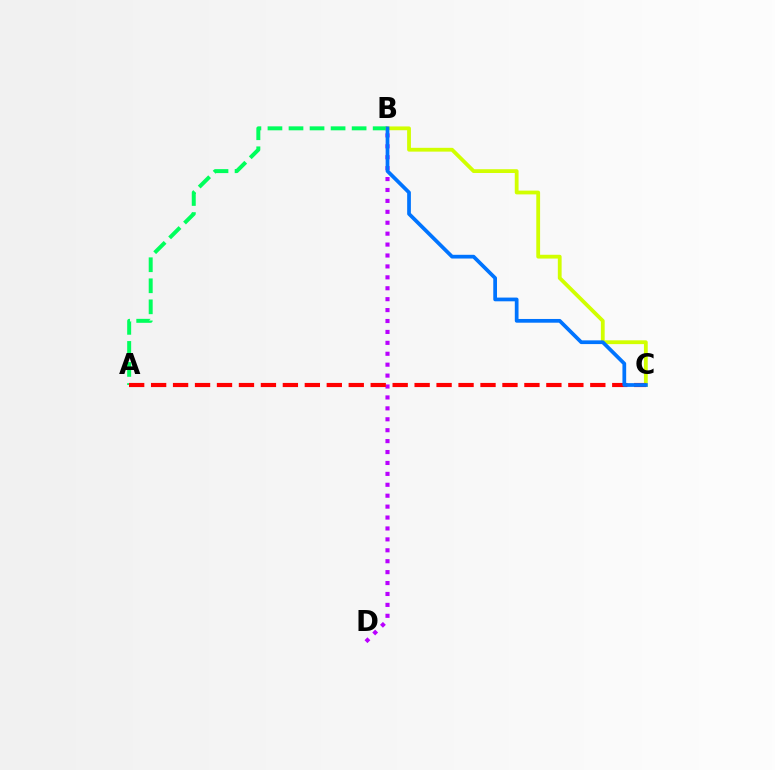{('A', 'B'): [{'color': '#00ff5c', 'line_style': 'dashed', 'thickness': 2.86}], ('B', 'D'): [{'color': '#b900ff', 'line_style': 'dotted', 'thickness': 2.97}], ('B', 'C'): [{'color': '#d1ff00', 'line_style': 'solid', 'thickness': 2.73}, {'color': '#0074ff', 'line_style': 'solid', 'thickness': 2.69}], ('A', 'C'): [{'color': '#ff0000', 'line_style': 'dashed', 'thickness': 2.98}]}